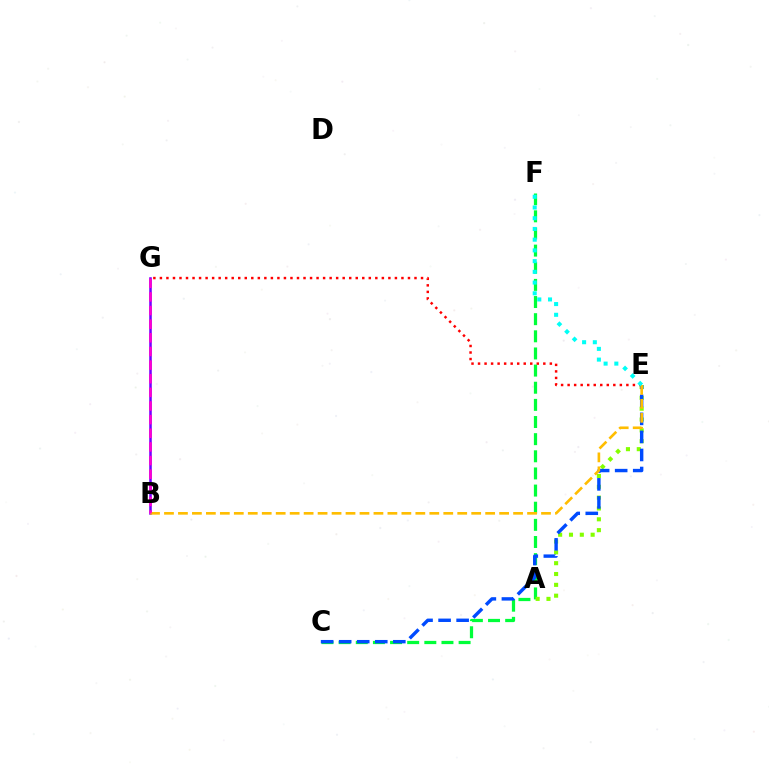{('C', 'F'): [{'color': '#00ff39', 'line_style': 'dashed', 'thickness': 2.33}], ('A', 'E'): [{'color': '#84ff00', 'line_style': 'dotted', 'thickness': 2.94}], ('C', 'E'): [{'color': '#004bff', 'line_style': 'dashed', 'thickness': 2.45}], ('E', 'G'): [{'color': '#ff0000', 'line_style': 'dotted', 'thickness': 1.77}], ('B', 'G'): [{'color': '#7200ff', 'line_style': 'solid', 'thickness': 1.83}, {'color': '#ff00cf', 'line_style': 'dashed', 'thickness': 1.85}], ('B', 'E'): [{'color': '#ffbd00', 'line_style': 'dashed', 'thickness': 1.9}], ('E', 'F'): [{'color': '#00fff6', 'line_style': 'dotted', 'thickness': 2.91}]}